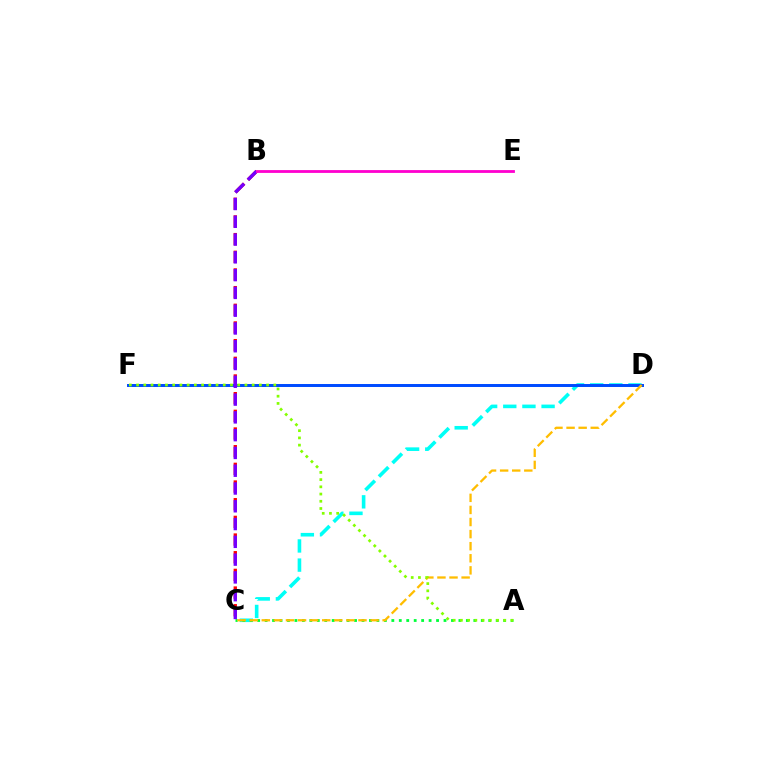{('C', 'D'): [{'color': '#00fff6', 'line_style': 'dashed', 'thickness': 2.6}, {'color': '#ffbd00', 'line_style': 'dashed', 'thickness': 1.64}], ('A', 'C'): [{'color': '#00ff39', 'line_style': 'dotted', 'thickness': 2.03}], ('B', 'C'): [{'color': '#ff0000', 'line_style': 'dashed', 'thickness': 2.4}, {'color': '#7200ff', 'line_style': 'dashed', 'thickness': 2.42}], ('D', 'F'): [{'color': '#004bff', 'line_style': 'solid', 'thickness': 2.14}], ('B', 'E'): [{'color': '#ff00cf', 'line_style': 'solid', 'thickness': 2.02}], ('A', 'F'): [{'color': '#84ff00', 'line_style': 'dotted', 'thickness': 1.96}]}